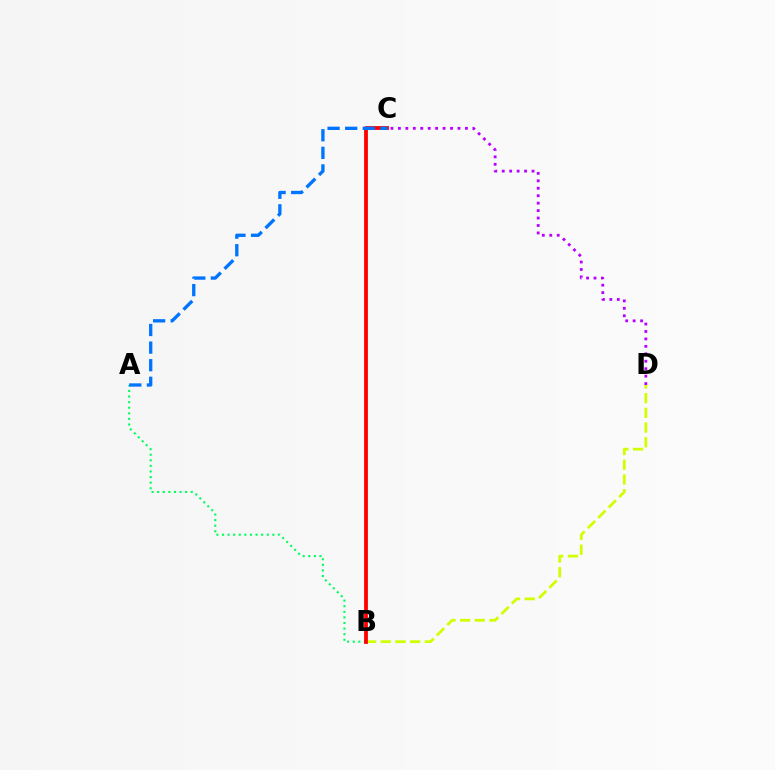{('C', 'D'): [{'color': '#b900ff', 'line_style': 'dotted', 'thickness': 2.02}], ('B', 'D'): [{'color': '#d1ff00', 'line_style': 'dashed', 'thickness': 2.0}], ('A', 'B'): [{'color': '#00ff5c', 'line_style': 'dotted', 'thickness': 1.52}], ('B', 'C'): [{'color': '#ff0000', 'line_style': 'solid', 'thickness': 2.73}], ('A', 'C'): [{'color': '#0074ff', 'line_style': 'dashed', 'thickness': 2.39}]}